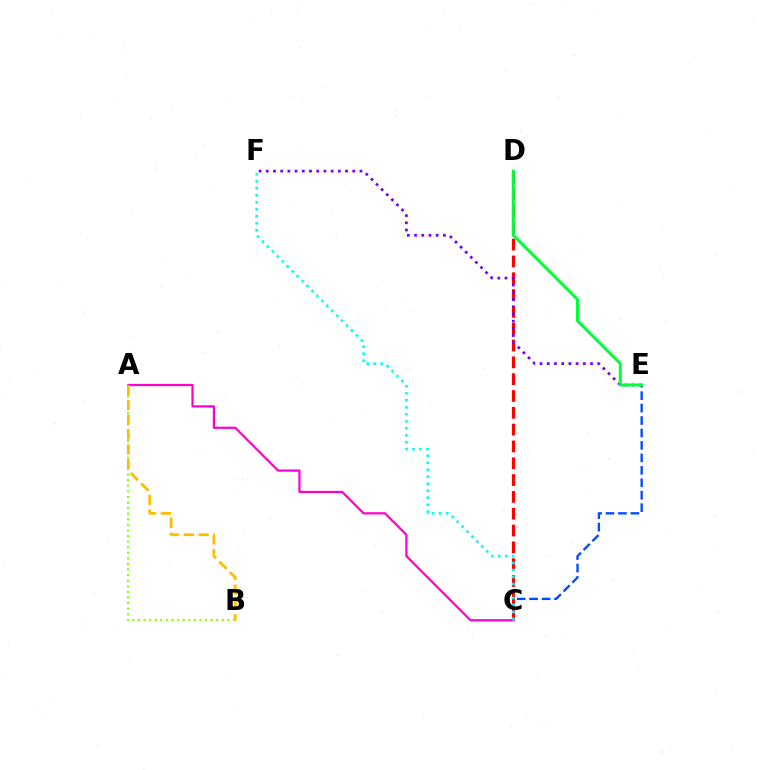{('C', 'E'): [{'color': '#004bff', 'line_style': 'dashed', 'thickness': 1.69}], ('C', 'D'): [{'color': '#ff0000', 'line_style': 'dashed', 'thickness': 2.28}], ('A', 'C'): [{'color': '#ff00cf', 'line_style': 'solid', 'thickness': 1.6}], ('C', 'F'): [{'color': '#00fff6', 'line_style': 'dotted', 'thickness': 1.9}], ('A', 'B'): [{'color': '#84ff00', 'line_style': 'dotted', 'thickness': 1.52}, {'color': '#ffbd00', 'line_style': 'dashed', 'thickness': 2.01}], ('E', 'F'): [{'color': '#7200ff', 'line_style': 'dotted', 'thickness': 1.96}], ('D', 'E'): [{'color': '#00ff39', 'line_style': 'solid', 'thickness': 2.16}]}